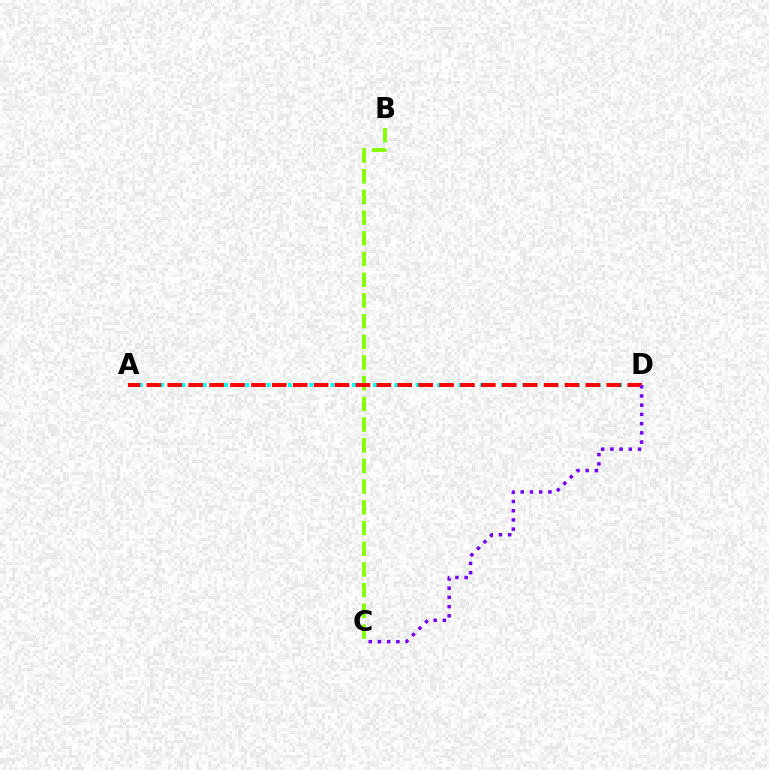{('B', 'C'): [{'color': '#84ff00', 'line_style': 'dashed', 'thickness': 2.81}], ('A', 'D'): [{'color': '#00fff6', 'line_style': 'dotted', 'thickness': 2.9}, {'color': '#ff0000', 'line_style': 'dashed', 'thickness': 2.84}], ('C', 'D'): [{'color': '#7200ff', 'line_style': 'dotted', 'thickness': 2.51}]}